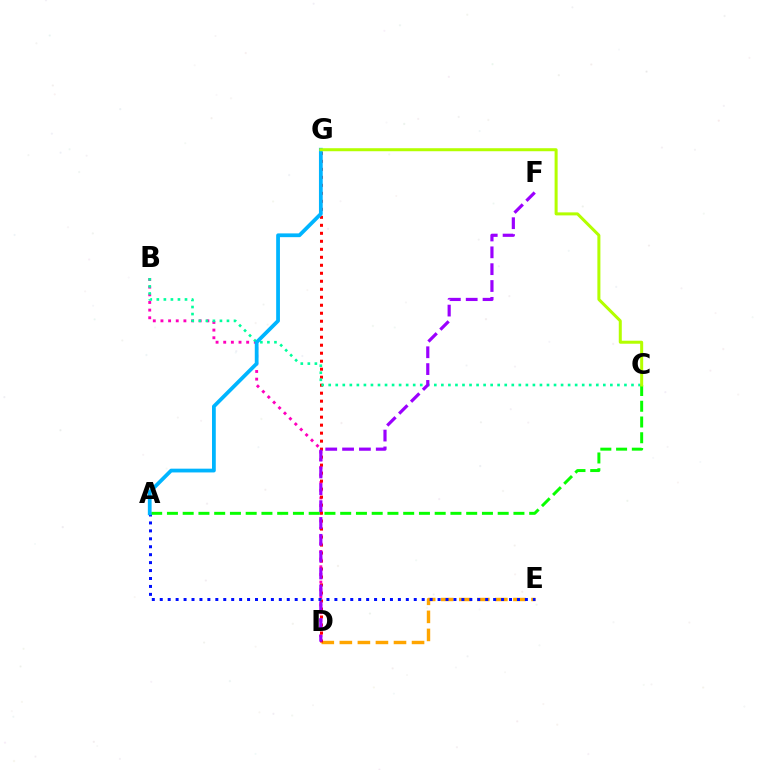{('D', 'E'): [{'color': '#ffa500', 'line_style': 'dashed', 'thickness': 2.45}], ('B', 'D'): [{'color': '#ff00bd', 'line_style': 'dotted', 'thickness': 2.08}], ('D', 'G'): [{'color': '#ff0000', 'line_style': 'dotted', 'thickness': 2.17}], ('B', 'C'): [{'color': '#00ff9d', 'line_style': 'dotted', 'thickness': 1.91}], ('A', 'E'): [{'color': '#0010ff', 'line_style': 'dotted', 'thickness': 2.16}], ('A', 'C'): [{'color': '#08ff00', 'line_style': 'dashed', 'thickness': 2.14}], ('A', 'G'): [{'color': '#00b5ff', 'line_style': 'solid', 'thickness': 2.71}], ('D', 'F'): [{'color': '#9b00ff', 'line_style': 'dashed', 'thickness': 2.29}], ('C', 'G'): [{'color': '#b3ff00', 'line_style': 'solid', 'thickness': 2.17}]}